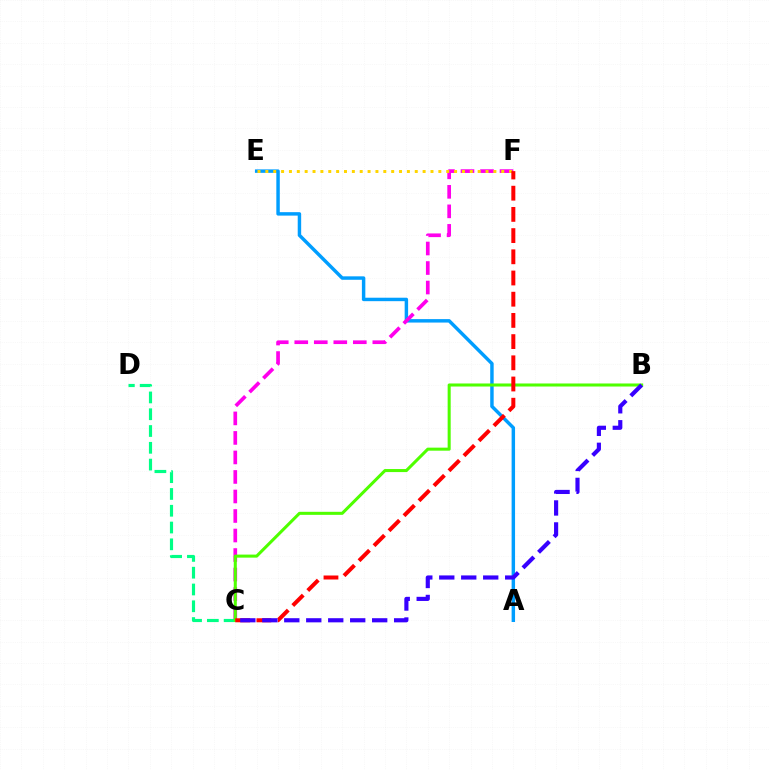{('A', 'E'): [{'color': '#009eff', 'line_style': 'solid', 'thickness': 2.48}], ('C', 'F'): [{'color': '#ff00ed', 'line_style': 'dashed', 'thickness': 2.65}, {'color': '#ff0000', 'line_style': 'dashed', 'thickness': 2.88}], ('C', 'D'): [{'color': '#00ff86', 'line_style': 'dashed', 'thickness': 2.28}], ('E', 'F'): [{'color': '#ffd500', 'line_style': 'dotted', 'thickness': 2.14}], ('B', 'C'): [{'color': '#4fff00', 'line_style': 'solid', 'thickness': 2.19}, {'color': '#3700ff', 'line_style': 'dashed', 'thickness': 2.99}]}